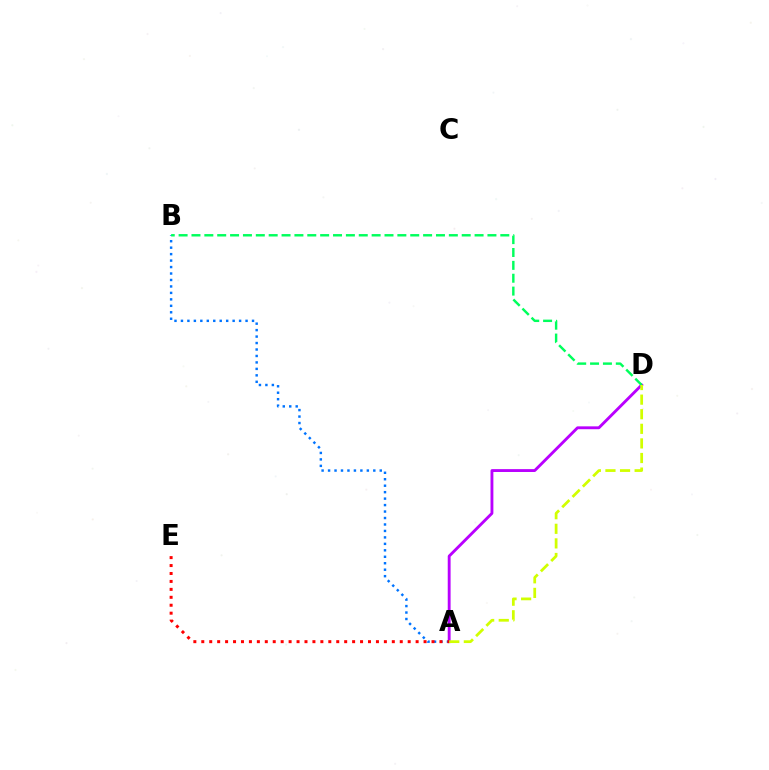{('A', 'D'): [{'color': '#b900ff', 'line_style': 'solid', 'thickness': 2.06}, {'color': '#d1ff00', 'line_style': 'dashed', 'thickness': 1.98}], ('A', 'B'): [{'color': '#0074ff', 'line_style': 'dotted', 'thickness': 1.76}], ('A', 'E'): [{'color': '#ff0000', 'line_style': 'dotted', 'thickness': 2.16}], ('B', 'D'): [{'color': '#00ff5c', 'line_style': 'dashed', 'thickness': 1.75}]}